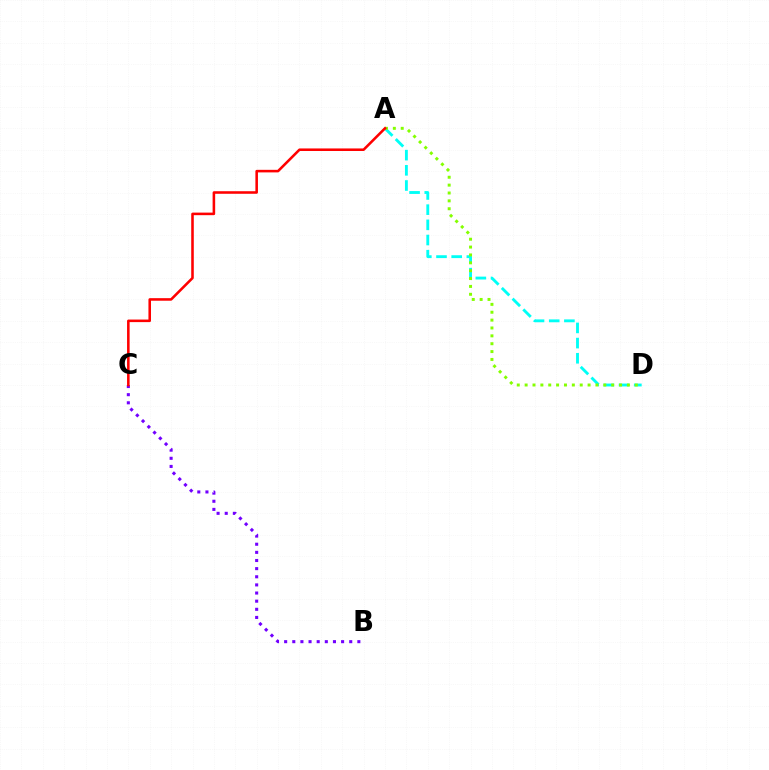{('A', 'D'): [{'color': '#00fff6', 'line_style': 'dashed', 'thickness': 2.06}, {'color': '#84ff00', 'line_style': 'dotted', 'thickness': 2.14}], ('B', 'C'): [{'color': '#7200ff', 'line_style': 'dotted', 'thickness': 2.21}], ('A', 'C'): [{'color': '#ff0000', 'line_style': 'solid', 'thickness': 1.85}]}